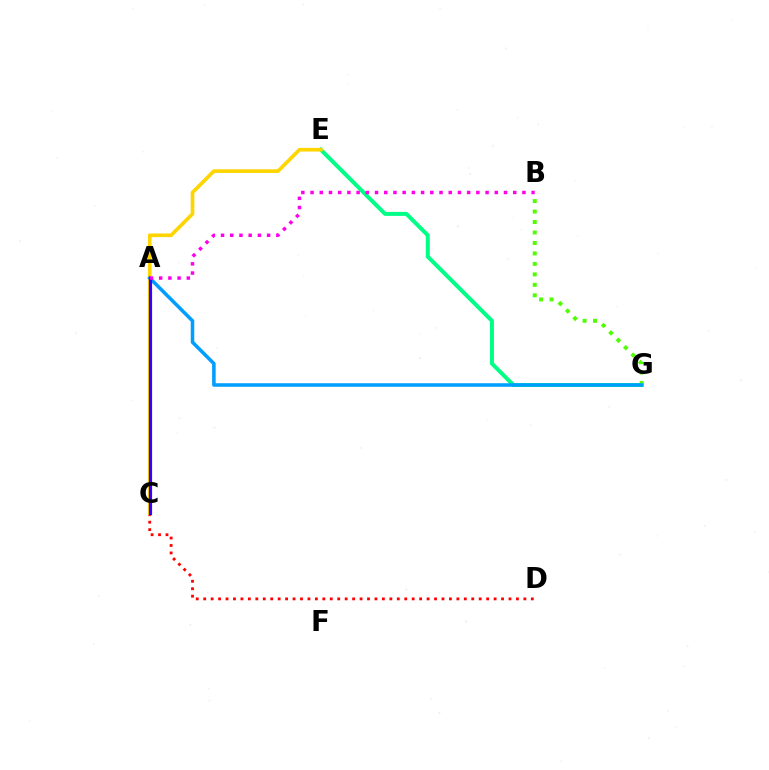{('E', 'G'): [{'color': '#00ff86', 'line_style': 'solid', 'thickness': 2.87}], ('C', 'D'): [{'color': '#ff0000', 'line_style': 'dotted', 'thickness': 2.02}], ('C', 'E'): [{'color': '#ffd500', 'line_style': 'solid', 'thickness': 2.63}], ('B', 'G'): [{'color': '#4fff00', 'line_style': 'dotted', 'thickness': 2.84}], ('A', 'G'): [{'color': '#009eff', 'line_style': 'solid', 'thickness': 2.54}], ('A', 'C'): [{'color': '#3700ff', 'line_style': 'solid', 'thickness': 2.29}], ('A', 'B'): [{'color': '#ff00ed', 'line_style': 'dotted', 'thickness': 2.5}]}